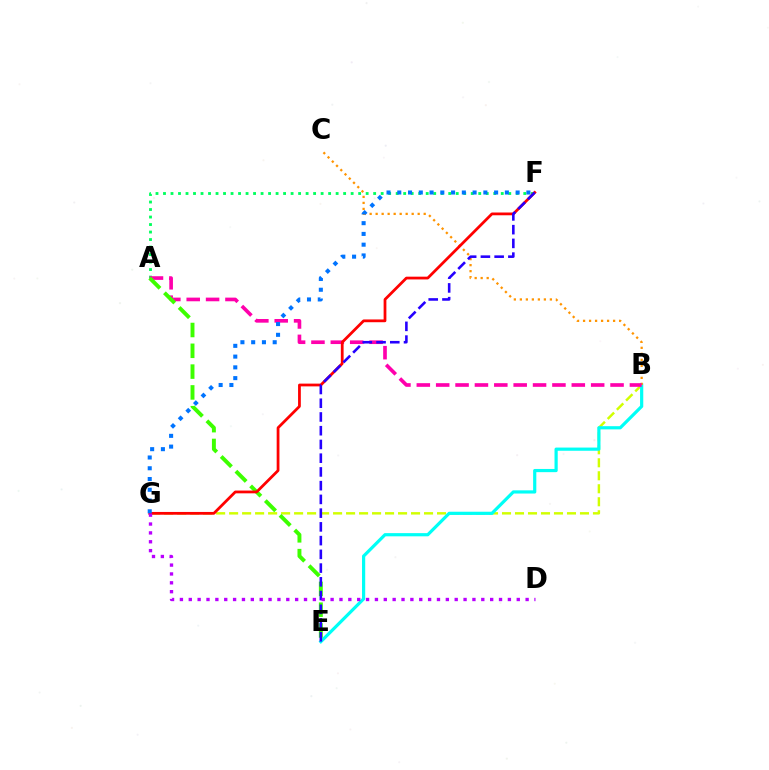{('A', 'F'): [{'color': '#00ff5c', 'line_style': 'dotted', 'thickness': 2.04}], ('B', 'G'): [{'color': '#d1ff00', 'line_style': 'dashed', 'thickness': 1.77}], ('B', 'E'): [{'color': '#00fff6', 'line_style': 'solid', 'thickness': 2.3}], ('B', 'C'): [{'color': '#ff9400', 'line_style': 'dotted', 'thickness': 1.63}], ('A', 'B'): [{'color': '#ff00ac', 'line_style': 'dashed', 'thickness': 2.63}], ('A', 'E'): [{'color': '#3dff00', 'line_style': 'dashed', 'thickness': 2.83}], ('F', 'G'): [{'color': '#ff0000', 'line_style': 'solid', 'thickness': 1.99}, {'color': '#0074ff', 'line_style': 'dotted', 'thickness': 2.92}], ('E', 'F'): [{'color': '#2500ff', 'line_style': 'dashed', 'thickness': 1.87}], ('D', 'G'): [{'color': '#b900ff', 'line_style': 'dotted', 'thickness': 2.41}]}